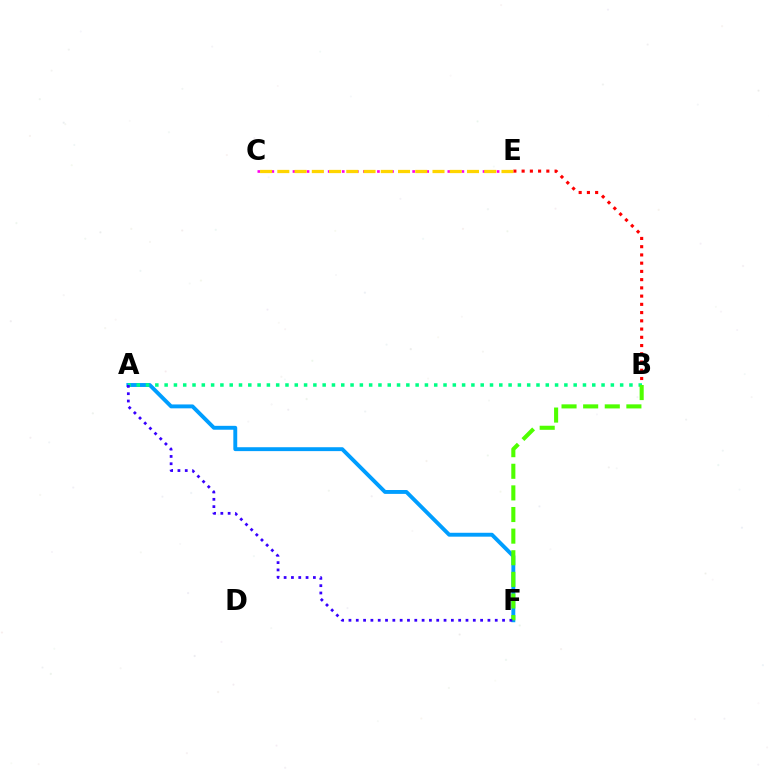{('A', 'F'): [{'color': '#009eff', 'line_style': 'solid', 'thickness': 2.8}, {'color': '#3700ff', 'line_style': 'dotted', 'thickness': 1.99}], ('A', 'B'): [{'color': '#00ff86', 'line_style': 'dotted', 'thickness': 2.53}], ('B', 'E'): [{'color': '#ff0000', 'line_style': 'dotted', 'thickness': 2.24}], ('B', 'F'): [{'color': '#4fff00', 'line_style': 'dashed', 'thickness': 2.94}], ('C', 'E'): [{'color': '#ff00ed', 'line_style': 'dotted', 'thickness': 1.91}, {'color': '#ffd500', 'line_style': 'dashed', 'thickness': 2.34}]}